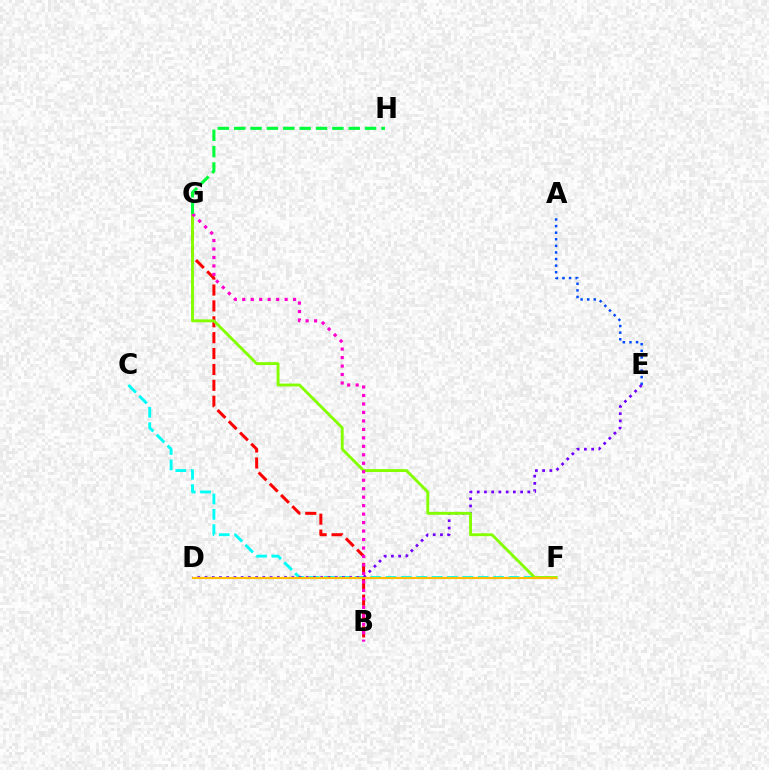{('C', 'F'): [{'color': '#00fff6', 'line_style': 'dashed', 'thickness': 2.09}], ('A', 'E'): [{'color': '#004bff', 'line_style': 'dotted', 'thickness': 1.79}], ('B', 'G'): [{'color': '#ff0000', 'line_style': 'dashed', 'thickness': 2.16}, {'color': '#ff00cf', 'line_style': 'dotted', 'thickness': 2.3}], ('D', 'E'): [{'color': '#7200ff', 'line_style': 'dotted', 'thickness': 1.97}], ('F', 'G'): [{'color': '#84ff00', 'line_style': 'solid', 'thickness': 2.07}], ('G', 'H'): [{'color': '#00ff39', 'line_style': 'dashed', 'thickness': 2.22}], ('D', 'F'): [{'color': '#ffbd00', 'line_style': 'solid', 'thickness': 1.57}]}